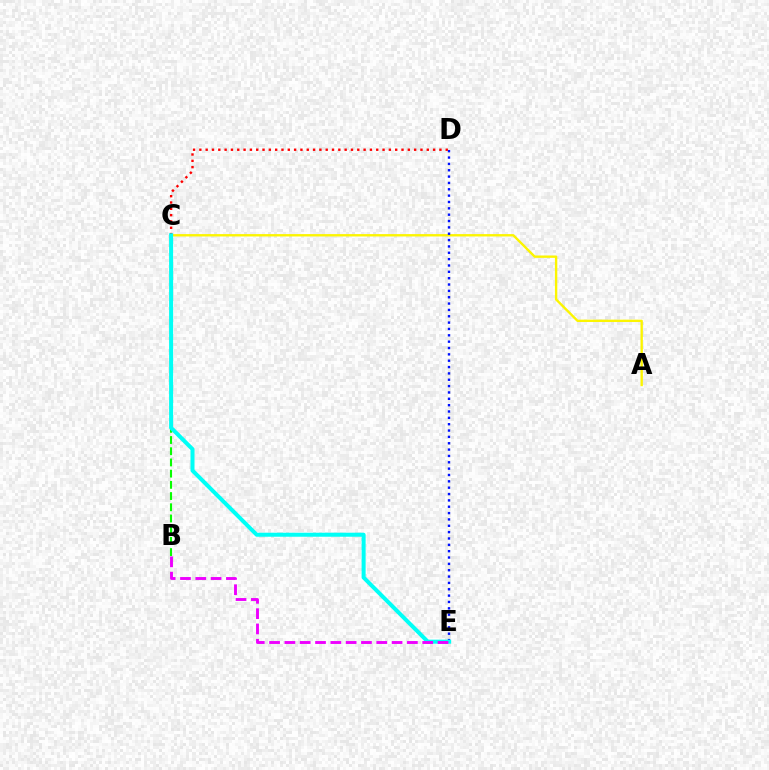{('B', 'C'): [{'color': '#08ff00', 'line_style': 'dashed', 'thickness': 1.52}], ('A', 'C'): [{'color': '#fcf500', 'line_style': 'solid', 'thickness': 1.7}], ('D', 'E'): [{'color': '#0010ff', 'line_style': 'dotted', 'thickness': 1.72}], ('C', 'D'): [{'color': '#ff0000', 'line_style': 'dotted', 'thickness': 1.72}], ('C', 'E'): [{'color': '#00fff6', 'line_style': 'solid', 'thickness': 2.89}], ('B', 'E'): [{'color': '#ee00ff', 'line_style': 'dashed', 'thickness': 2.08}]}